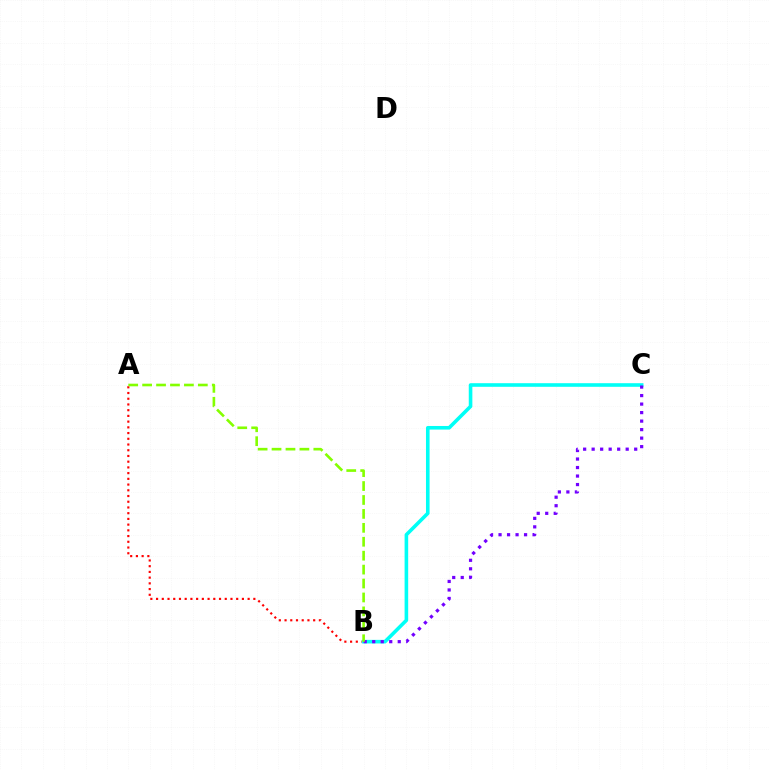{('A', 'B'): [{'color': '#ff0000', 'line_style': 'dotted', 'thickness': 1.55}, {'color': '#84ff00', 'line_style': 'dashed', 'thickness': 1.89}], ('B', 'C'): [{'color': '#00fff6', 'line_style': 'solid', 'thickness': 2.59}, {'color': '#7200ff', 'line_style': 'dotted', 'thickness': 2.31}]}